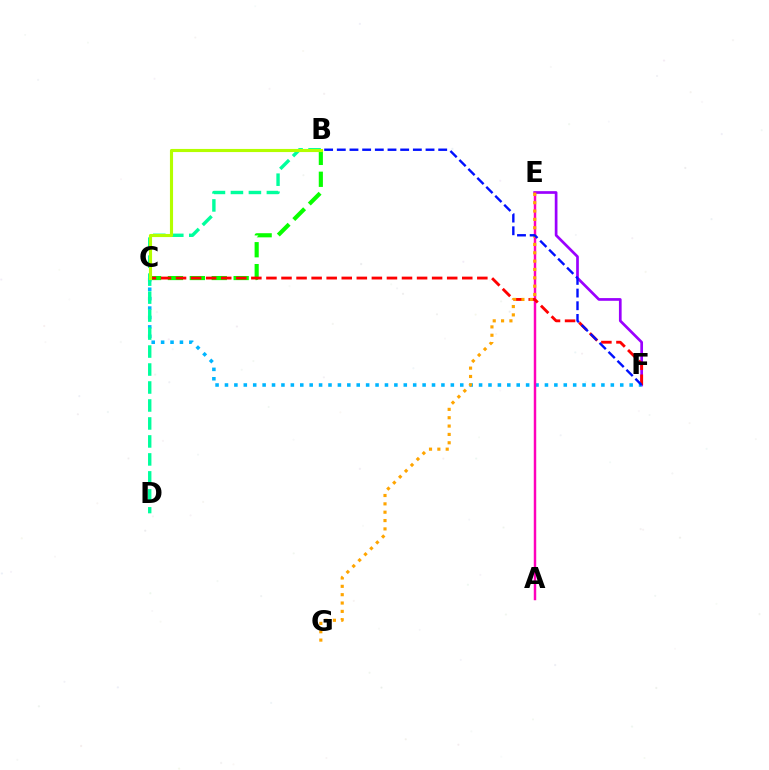{('E', 'F'): [{'color': '#9b00ff', 'line_style': 'solid', 'thickness': 1.94}], ('C', 'F'): [{'color': '#00b5ff', 'line_style': 'dotted', 'thickness': 2.56}, {'color': '#ff0000', 'line_style': 'dashed', 'thickness': 2.05}], ('A', 'E'): [{'color': '#ff00bd', 'line_style': 'solid', 'thickness': 1.77}], ('B', 'C'): [{'color': '#08ff00', 'line_style': 'dashed', 'thickness': 2.98}, {'color': '#b3ff00', 'line_style': 'solid', 'thickness': 2.25}], ('B', 'D'): [{'color': '#00ff9d', 'line_style': 'dashed', 'thickness': 2.44}], ('E', 'G'): [{'color': '#ffa500', 'line_style': 'dotted', 'thickness': 2.27}], ('B', 'F'): [{'color': '#0010ff', 'line_style': 'dashed', 'thickness': 1.72}]}